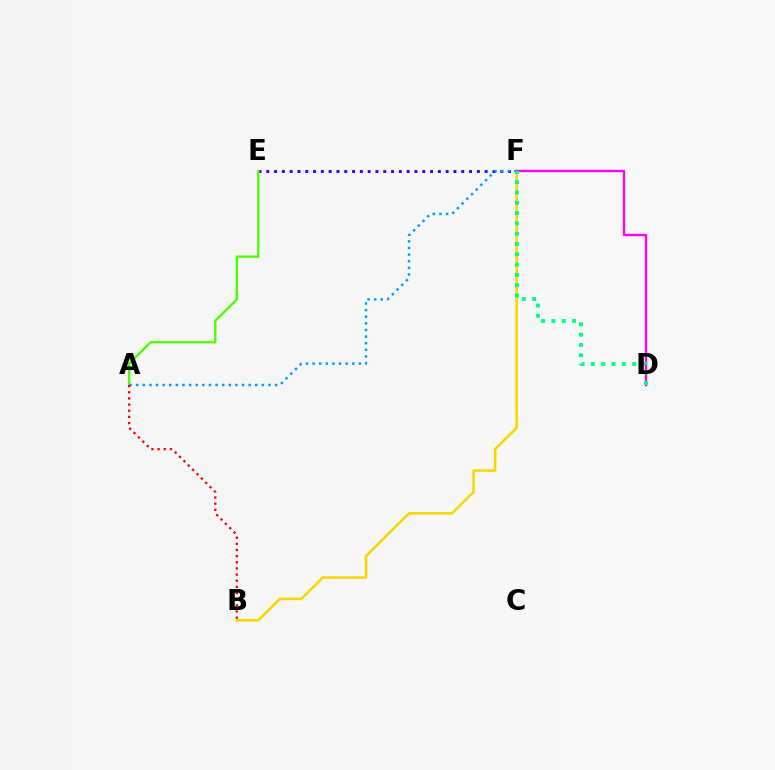{('B', 'F'): [{'color': '#ffd500', 'line_style': 'solid', 'thickness': 1.86}], ('E', 'F'): [{'color': '#3700ff', 'line_style': 'dotted', 'thickness': 2.12}], ('A', 'E'): [{'color': '#4fff00', 'line_style': 'solid', 'thickness': 1.69}], ('D', 'F'): [{'color': '#ff00ed', 'line_style': 'solid', 'thickness': 1.7}, {'color': '#00ff86', 'line_style': 'dotted', 'thickness': 2.8}], ('A', 'F'): [{'color': '#009eff', 'line_style': 'dotted', 'thickness': 1.8}], ('A', 'B'): [{'color': '#ff0000', 'line_style': 'dotted', 'thickness': 1.67}]}